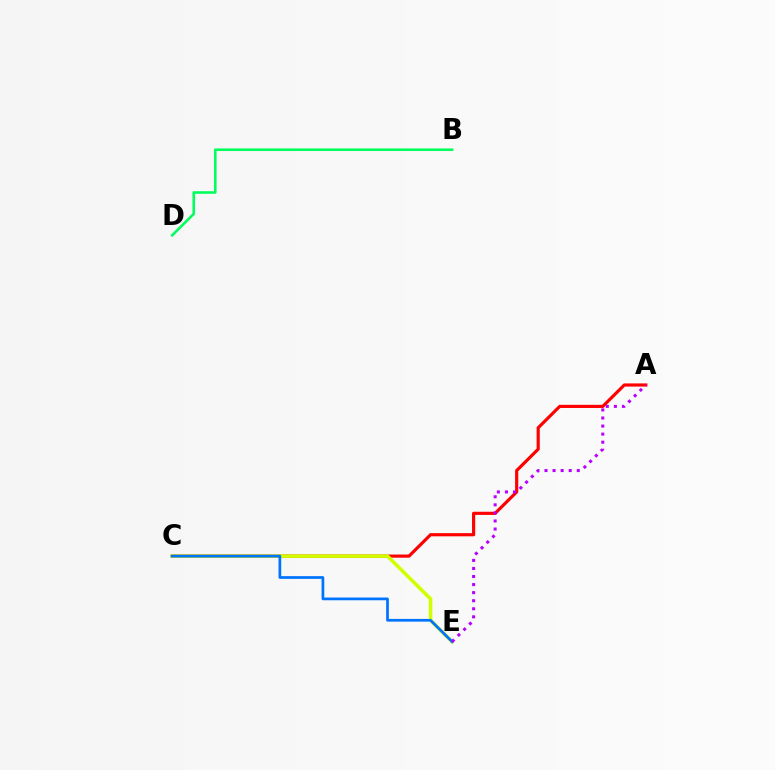{('A', 'C'): [{'color': '#ff0000', 'line_style': 'solid', 'thickness': 2.28}], ('C', 'E'): [{'color': '#d1ff00', 'line_style': 'solid', 'thickness': 2.55}, {'color': '#0074ff', 'line_style': 'solid', 'thickness': 1.97}], ('B', 'D'): [{'color': '#00ff5c', 'line_style': 'solid', 'thickness': 1.87}], ('A', 'E'): [{'color': '#b900ff', 'line_style': 'dotted', 'thickness': 2.19}]}